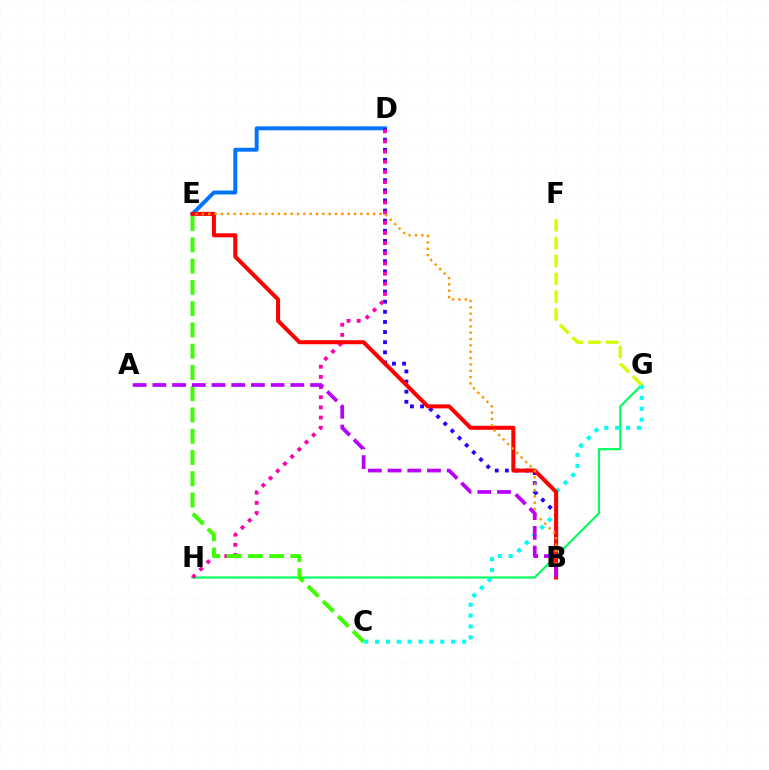{('G', 'H'): [{'color': '#00ff5c', 'line_style': 'solid', 'thickness': 1.55}], ('C', 'G'): [{'color': '#00fff6', 'line_style': 'dotted', 'thickness': 2.95}], ('D', 'E'): [{'color': '#0074ff', 'line_style': 'solid', 'thickness': 2.82}], ('B', 'D'): [{'color': '#2500ff', 'line_style': 'dotted', 'thickness': 2.75}], ('D', 'H'): [{'color': '#ff00ac', 'line_style': 'dotted', 'thickness': 2.76}], ('B', 'E'): [{'color': '#ff0000', 'line_style': 'solid', 'thickness': 2.9}, {'color': '#ff9400', 'line_style': 'dotted', 'thickness': 1.72}], ('C', 'E'): [{'color': '#3dff00', 'line_style': 'dashed', 'thickness': 2.89}], ('A', 'B'): [{'color': '#b900ff', 'line_style': 'dashed', 'thickness': 2.68}], ('F', 'G'): [{'color': '#d1ff00', 'line_style': 'dashed', 'thickness': 2.42}]}